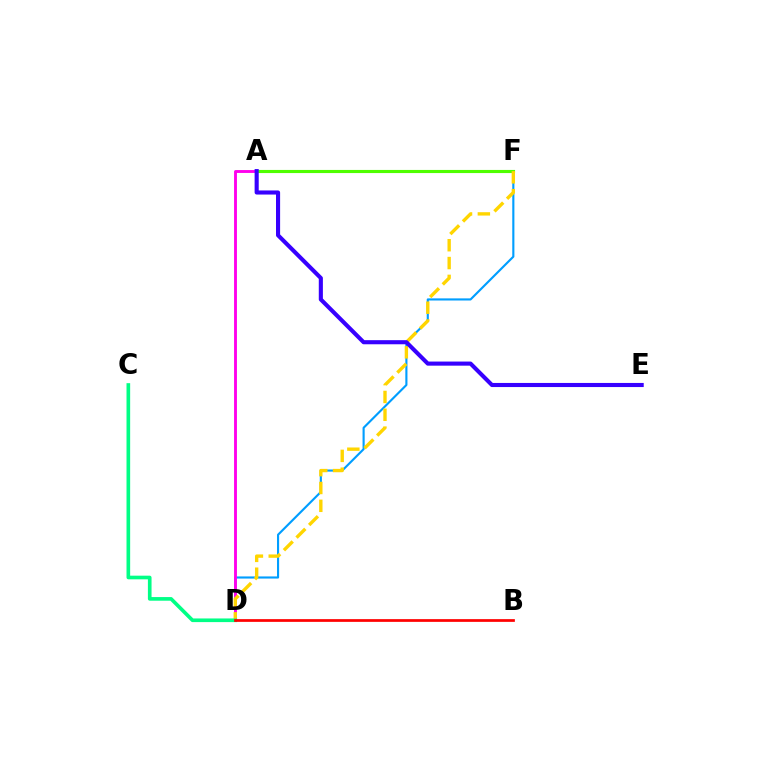{('D', 'F'): [{'color': '#009eff', 'line_style': 'solid', 'thickness': 1.53}, {'color': '#ffd500', 'line_style': 'dashed', 'thickness': 2.42}], ('A', 'D'): [{'color': '#ff00ed', 'line_style': 'solid', 'thickness': 2.08}], ('A', 'F'): [{'color': '#4fff00', 'line_style': 'solid', 'thickness': 2.25}], ('A', 'E'): [{'color': '#3700ff', 'line_style': 'solid', 'thickness': 2.96}], ('C', 'D'): [{'color': '#00ff86', 'line_style': 'solid', 'thickness': 2.63}], ('B', 'D'): [{'color': '#ff0000', 'line_style': 'solid', 'thickness': 1.96}]}